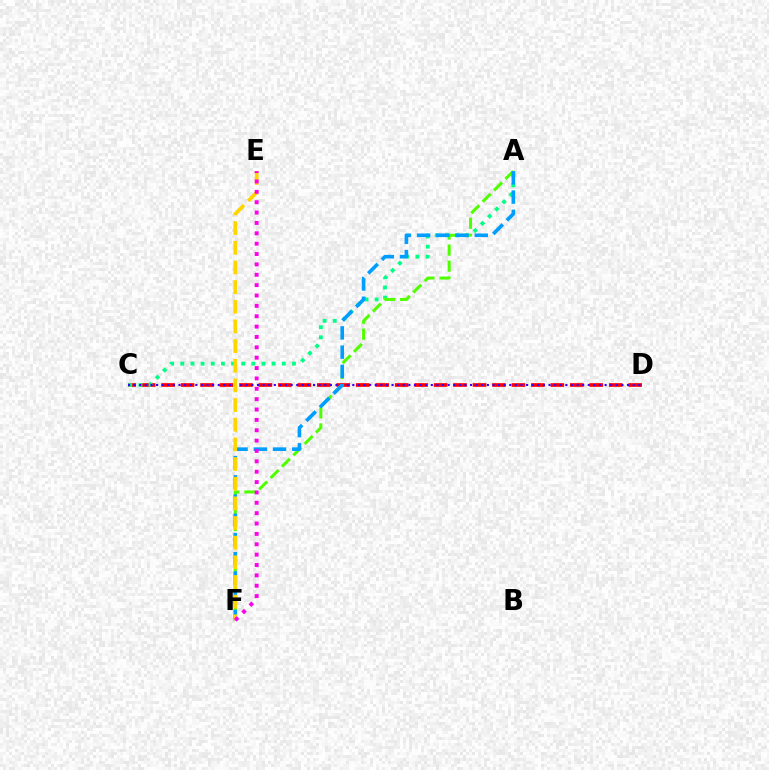{('C', 'D'): [{'color': '#ff0000', 'line_style': 'dashed', 'thickness': 2.64}, {'color': '#3700ff', 'line_style': 'dotted', 'thickness': 1.52}], ('A', 'C'): [{'color': '#00ff86', 'line_style': 'dotted', 'thickness': 2.76}], ('A', 'F'): [{'color': '#4fff00', 'line_style': 'dashed', 'thickness': 2.18}, {'color': '#009eff', 'line_style': 'dashed', 'thickness': 2.61}], ('E', 'F'): [{'color': '#ffd500', 'line_style': 'dashed', 'thickness': 2.67}, {'color': '#ff00ed', 'line_style': 'dotted', 'thickness': 2.82}]}